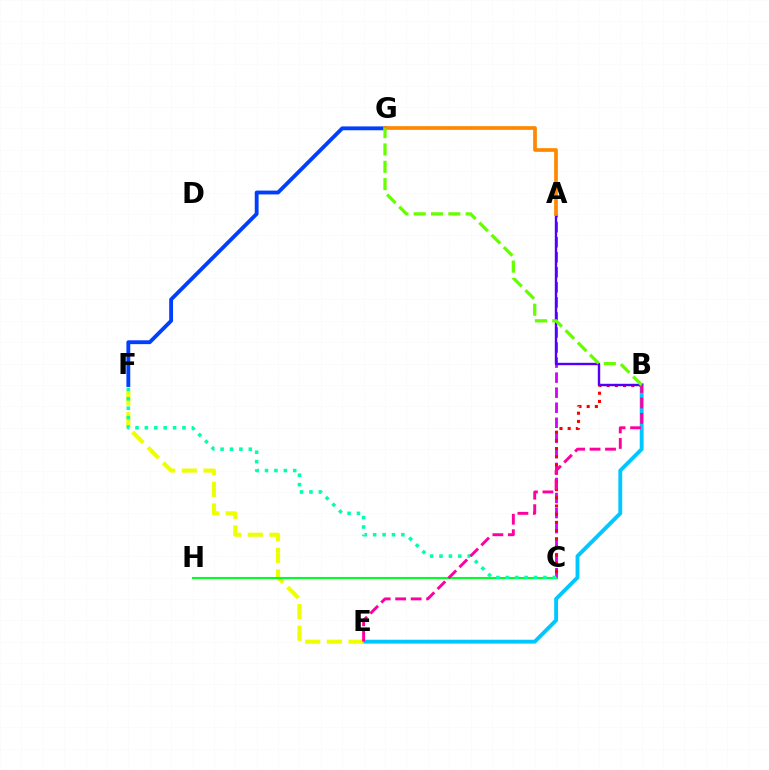{('A', 'C'): [{'color': '#d600ff', 'line_style': 'dashed', 'thickness': 2.04}], ('B', 'C'): [{'color': '#ff0000', 'line_style': 'dotted', 'thickness': 2.23}], ('B', 'E'): [{'color': '#00c7ff', 'line_style': 'solid', 'thickness': 2.79}, {'color': '#ff00a0', 'line_style': 'dashed', 'thickness': 2.1}], ('A', 'B'): [{'color': '#4f00ff', 'line_style': 'solid', 'thickness': 1.73}], ('E', 'F'): [{'color': '#eeff00', 'line_style': 'dashed', 'thickness': 2.95}], ('C', 'H'): [{'color': '#00ff27', 'line_style': 'solid', 'thickness': 1.52}], ('F', 'G'): [{'color': '#003fff', 'line_style': 'solid', 'thickness': 2.77}], ('C', 'F'): [{'color': '#00ffaf', 'line_style': 'dotted', 'thickness': 2.55}], ('A', 'G'): [{'color': '#ff8800', 'line_style': 'solid', 'thickness': 2.66}], ('B', 'G'): [{'color': '#66ff00', 'line_style': 'dashed', 'thickness': 2.35}]}